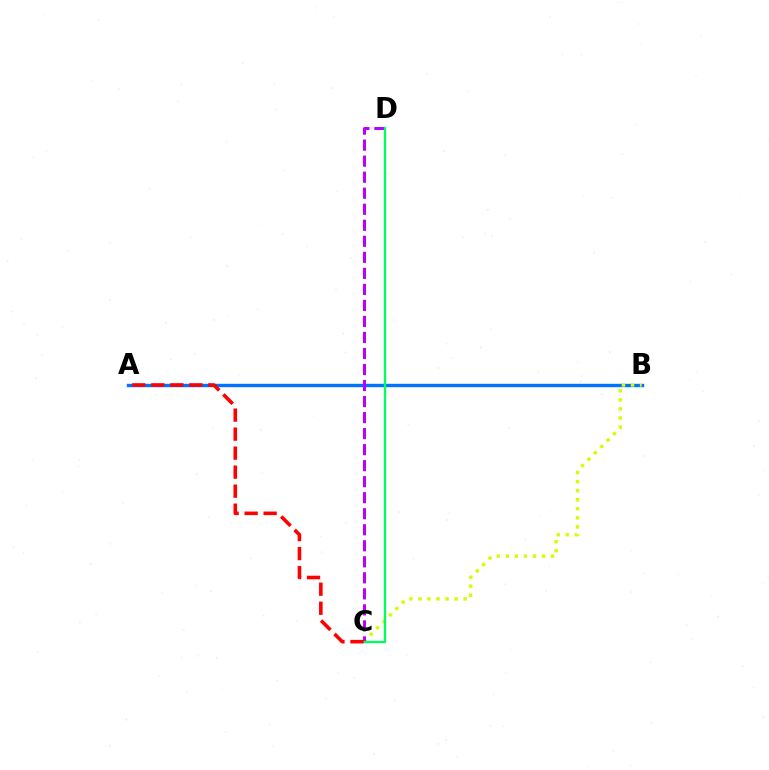{('A', 'B'): [{'color': '#0074ff', 'line_style': 'solid', 'thickness': 2.44}], ('B', 'C'): [{'color': '#d1ff00', 'line_style': 'dotted', 'thickness': 2.46}], ('C', 'D'): [{'color': '#b900ff', 'line_style': 'dashed', 'thickness': 2.18}, {'color': '#00ff5c', 'line_style': 'solid', 'thickness': 1.68}], ('A', 'C'): [{'color': '#ff0000', 'line_style': 'dashed', 'thickness': 2.58}]}